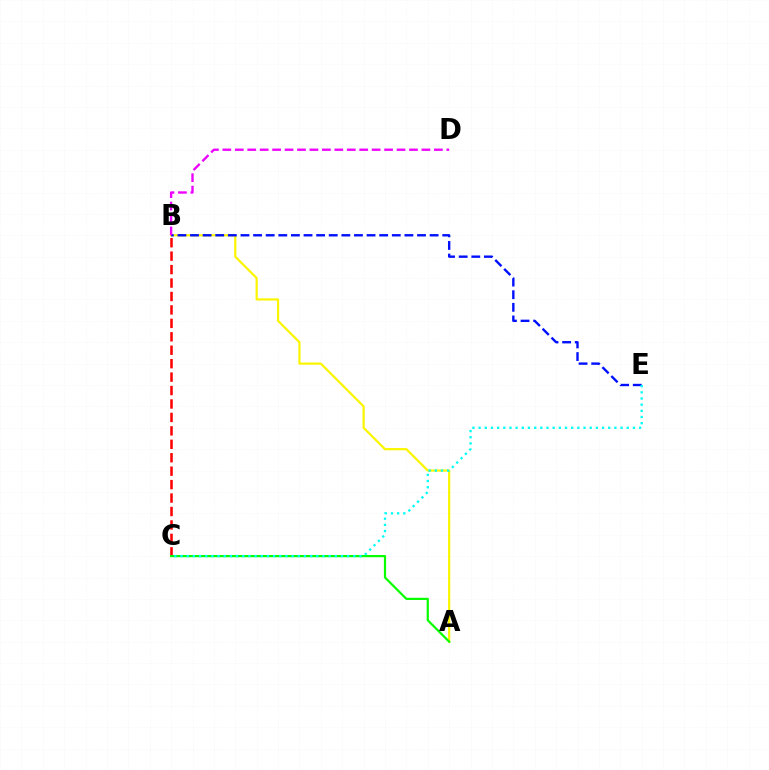{('A', 'B'): [{'color': '#fcf500', 'line_style': 'solid', 'thickness': 1.6}], ('B', 'E'): [{'color': '#0010ff', 'line_style': 'dashed', 'thickness': 1.71}], ('B', 'C'): [{'color': '#ff0000', 'line_style': 'dashed', 'thickness': 1.83}], ('A', 'C'): [{'color': '#08ff00', 'line_style': 'solid', 'thickness': 1.59}], ('C', 'E'): [{'color': '#00fff6', 'line_style': 'dotted', 'thickness': 1.68}], ('B', 'D'): [{'color': '#ee00ff', 'line_style': 'dashed', 'thickness': 1.69}]}